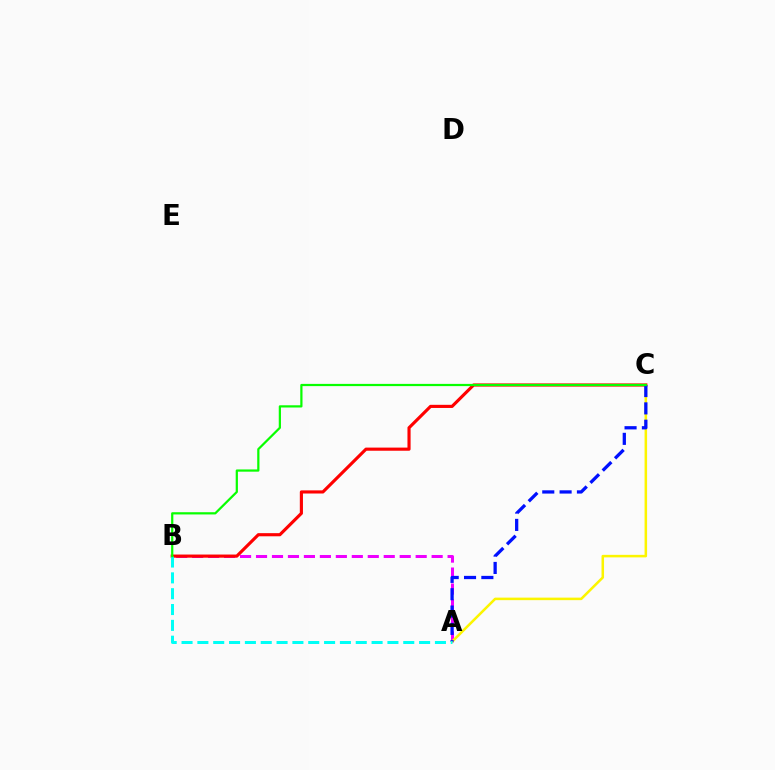{('A', 'B'): [{'color': '#ee00ff', 'line_style': 'dashed', 'thickness': 2.17}, {'color': '#00fff6', 'line_style': 'dashed', 'thickness': 2.15}], ('A', 'C'): [{'color': '#fcf500', 'line_style': 'solid', 'thickness': 1.82}, {'color': '#0010ff', 'line_style': 'dashed', 'thickness': 2.35}], ('B', 'C'): [{'color': '#ff0000', 'line_style': 'solid', 'thickness': 2.26}, {'color': '#08ff00', 'line_style': 'solid', 'thickness': 1.6}]}